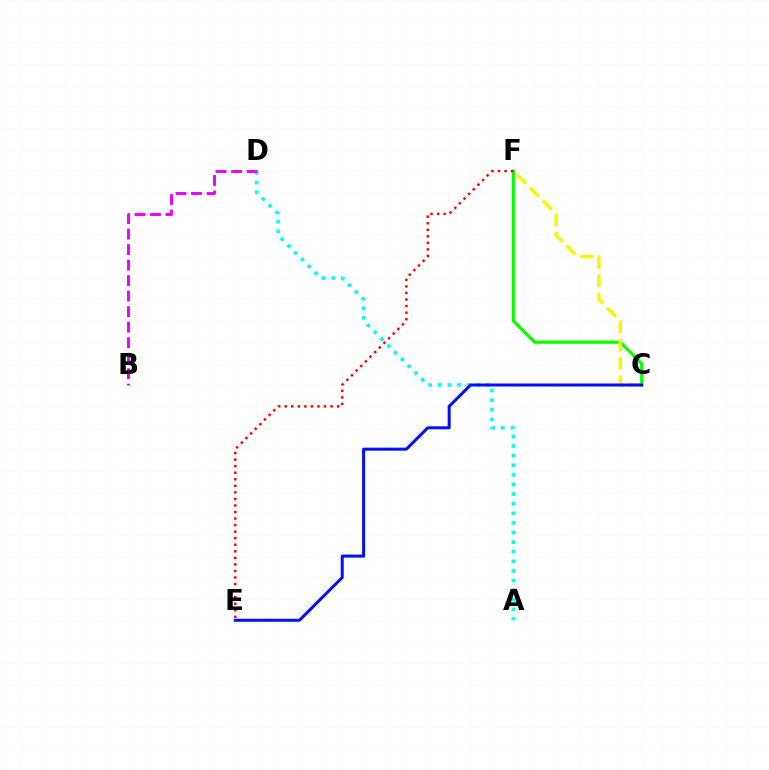{('C', 'F'): [{'color': '#08ff00', 'line_style': 'solid', 'thickness': 2.27}, {'color': '#fcf500', 'line_style': 'dashed', 'thickness': 2.48}], ('A', 'D'): [{'color': '#00fff6', 'line_style': 'dotted', 'thickness': 2.61}], ('C', 'E'): [{'color': '#0010ff', 'line_style': 'solid', 'thickness': 2.17}], ('E', 'F'): [{'color': '#ff0000', 'line_style': 'dotted', 'thickness': 1.78}], ('B', 'D'): [{'color': '#ee00ff', 'line_style': 'dashed', 'thickness': 2.11}]}